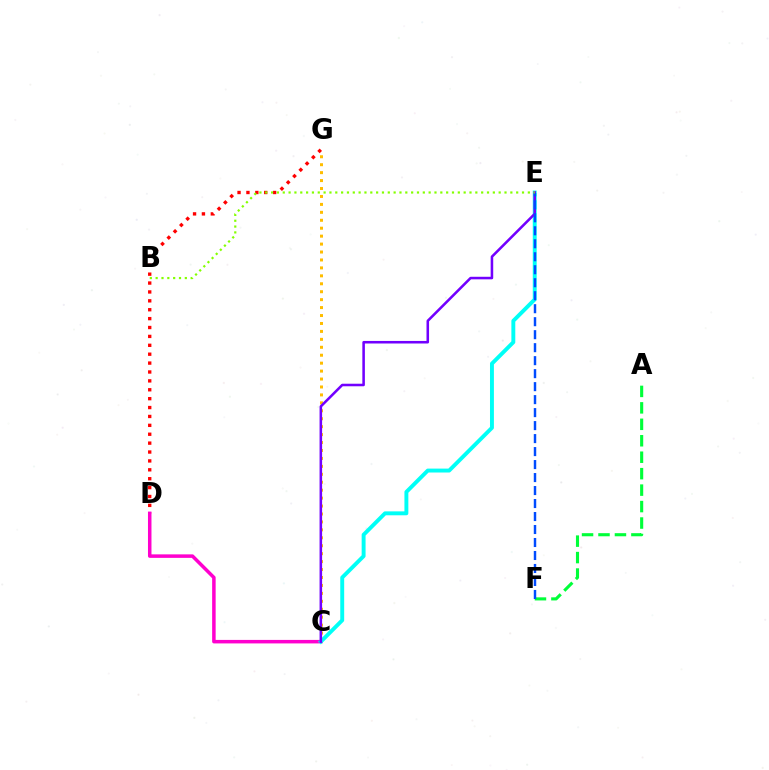{('C', 'G'): [{'color': '#ffbd00', 'line_style': 'dotted', 'thickness': 2.16}], ('D', 'G'): [{'color': '#ff0000', 'line_style': 'dotted', 'thickness': 2.42}], ('C', 'D'): [{'color': '#ff00cf', 'line_style': 'solid', 'thickness': 2.52}], ('A', 'F'): [{'color': '#00ff39', 'line_style': 'dashed', 'thickness': 2.24}], ('C', 'E'): [{'color': '#00fff6', 'line_style': 'solid', 'thickness': 2.82}, {'color': '#7200ff', 'line_style': 'solid', 'thickness': 1.84}], ('E', 'F'): [{'color': '#004bff', 'line_style': 'dashed', 'thickness': 1.76}], ('B', 'E'): [{'color': '#84ff00', 'line_style': 'dotted', 'thickness': 1.59}]}